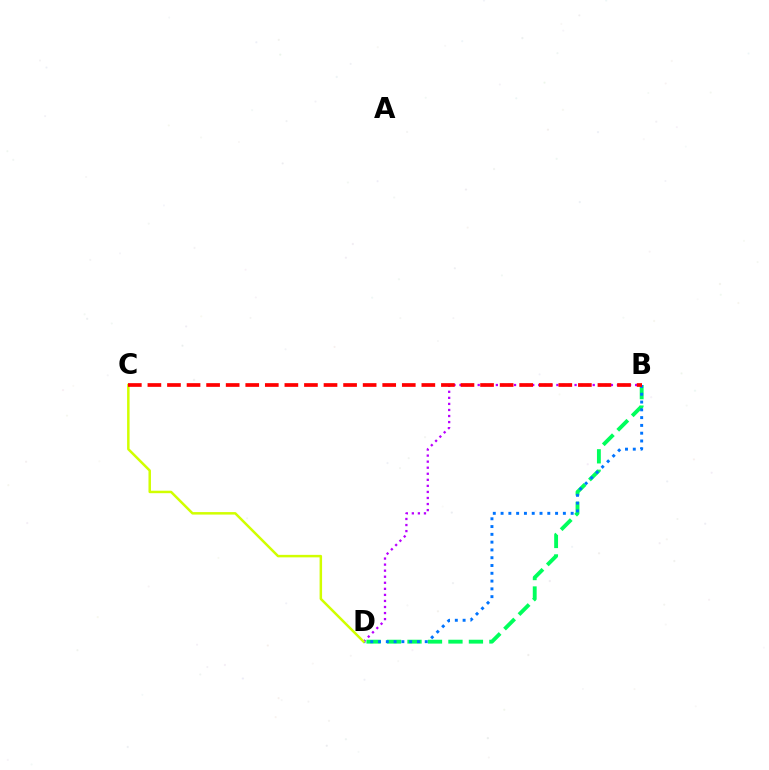{('B', 'D'): [{'color': '#00ff5c', 'line_style': 'dashed', 'thickness': 2.78}, {'color': '#0074ff', 'line_style': 'dotted', 'thickness': 2.12}, {'color': '#b900ff', 'line_style': 'dotted', 'thickness': 1.65}], ('C', 'D'): [{'color': '#d1ff00', 'line_style': 'solid', 'thickness': 1.8}], ('B', 'C'): [{'color': '#ff0000', 'line_style': 'dashed', 'thickness': 2.66}]}